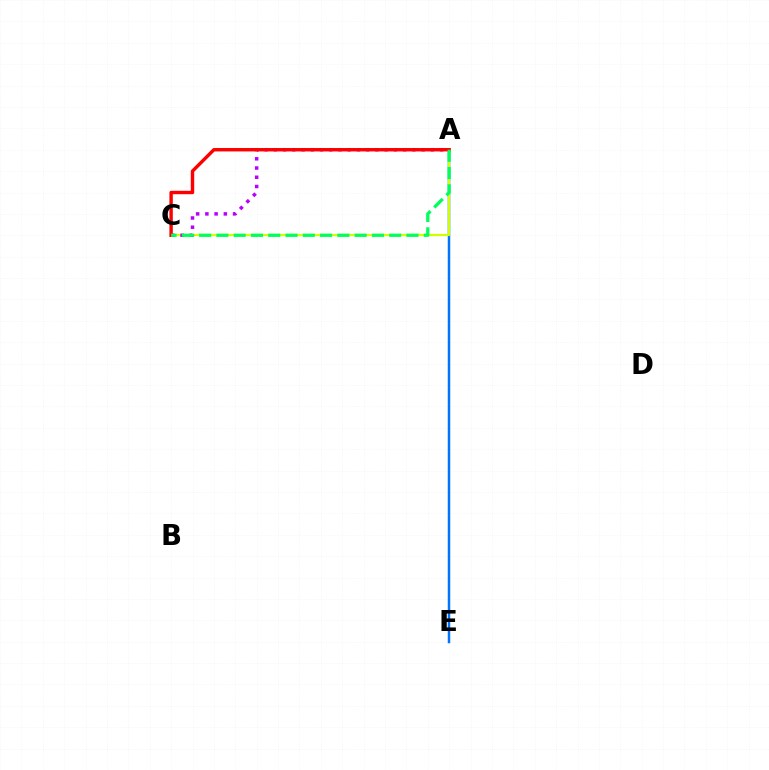{('A', 'E'): [{'color': '#0074ff', 'line_style': 'solid', 'thickness': 1.79}], ('A', 'C'): [{'color': '#d1ff00', 'line_style': 'solid', 'thickness': 1.61}, {'color': '#b900ff', 'line_style': 'dotted', 'thickness': 2.51}, {'color': '#ff0000', 'line_style': 'solid', 'thickness': 2.46}, {'color': '#00ff5c', 'line_style': 'dashed', 'thickness': 2.35}]}